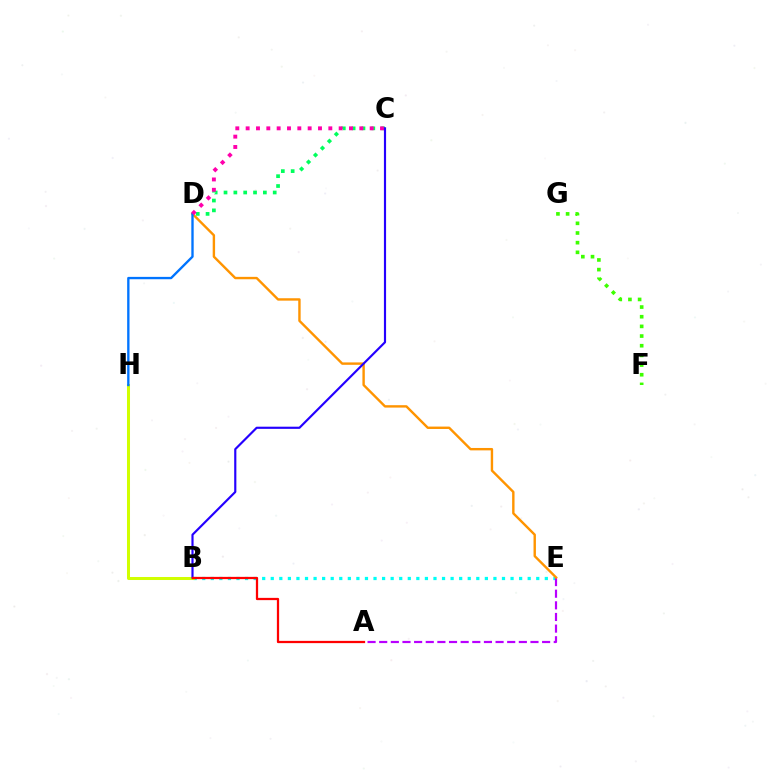{('B', 'E'): [{'color': '#00fff6', 'line_style': 'dotted', 'thickness': 2.33}], ('B', 'H'): [{'color': '#d1ff00', 'line_style': 'solid', 'thickness': 2.17}], ('C', 'D'): [{'color': '#00ff5c', 'line_style': 'dotted', 'thickness': 2.67}, {'color': '#ff00ac', 'line_style': 'dotted', 'thickness': 2.81}], ('F', 'G'): [{'color': '#3dff00', 'line_style': 'dotted', 'thickness': 2.63}], ('A', 'E'): [{'color': '#b900ff', 'line_style': 'dashed', 'thickness': 1.58}], ('D', 'E'): [{'color': '#ff9400', 'line_style': 'solid', 'thickness': 1.73}], ('D', 'H'): [{'color': '#0074ff', 'line_style': 'solid', 'thickness': 1.69}], ('B', 'C'): [{'color': '#2500ff', 'line_style': 'solid', 'thickness': 1.56}], ('A', 'B'): [{'color': '#ff0000', 'line_style': 'solid', 'thickness': 1.63}]}